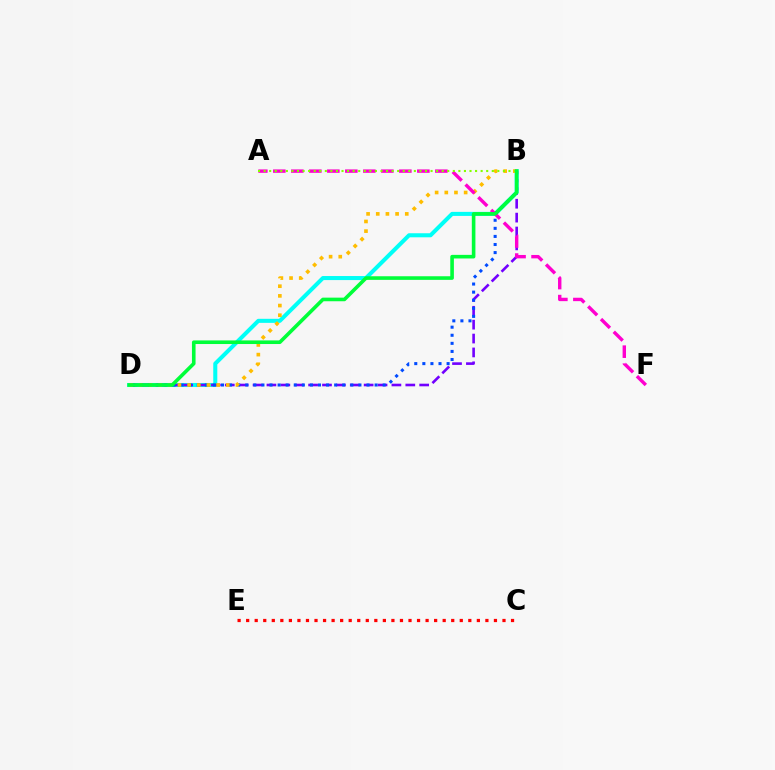{('C', 'E'): [{'color': '#ff0000', 'line_style': 'dotted', 'thickness': 2.32}], ('B', 'D'): [{'color': '#00fff6', 'line_style': 'solid', 'thickness': 2.91}, {'color': '#7200ff', 'line_style': 'dashed', 'thickness': 1.89}, {'color': '#004bff', 'line_style': 'dotted', 'thickness': 2.2}, {'color': '#ffbd00', 'line_style': 'dotted', 'thickness': 2.63}, {'color': '#00ff39', 'line_style': 'solid', 'thickness': 2.6}], ('A', 'F'): [{'color': '#ff00cf', 'line_style': 'dashed', 'thickness': 2.45}], ('A', 'B'): [{'color': '#84ff00', 'line_style': 'dotted', 'thickness': 1.51}]}